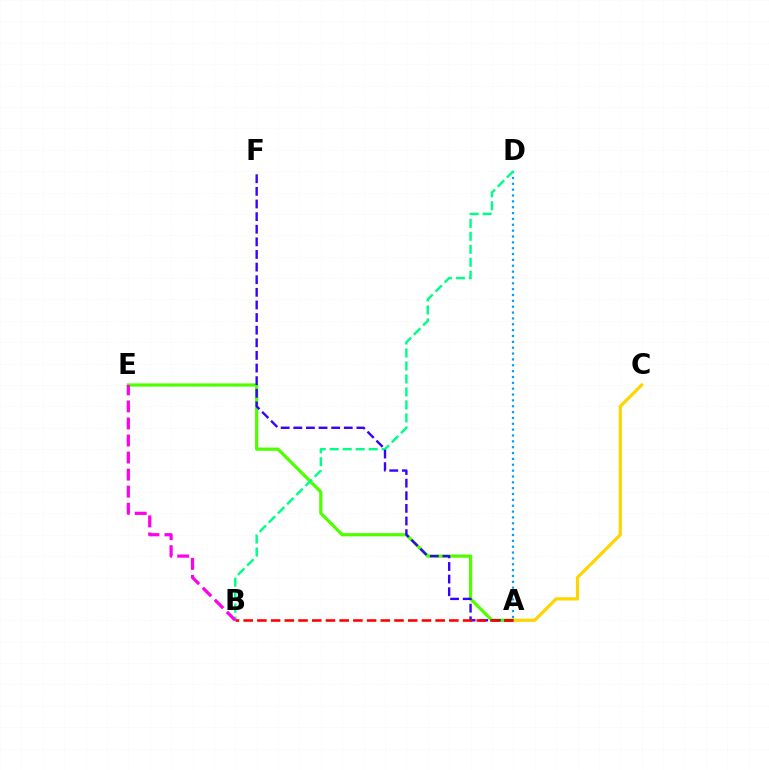{('A', 'D'): [{'color': '#009eff', 'line_style': 'dotted', 'thickness': 1.59}], ('A', 'E'): [{'color': '#4fff00', 'line_style': 'solid', 'thickness': 2.33}], ('B', 'D'): [{'color': '#00ff86', 'line_style': 'dashed', 'thickness': 1.76}], ('A', 'C'): [{'color': '#ffd500', 'line_style': 'solid', 'thickness': 2.31}], ('A', 'F'): [{'color': '#3700ff', 'line_style': 'dashed', 'thickness': 1.71}], ('A', 'B'): [{'color': '#ff0000', 'line_style': 'dashed', 'thickness': 1.86}], ('B', 'E'): [{'color': '#ff00ed', 'line_style': 'dashed', 'thickness': 2.32}]}